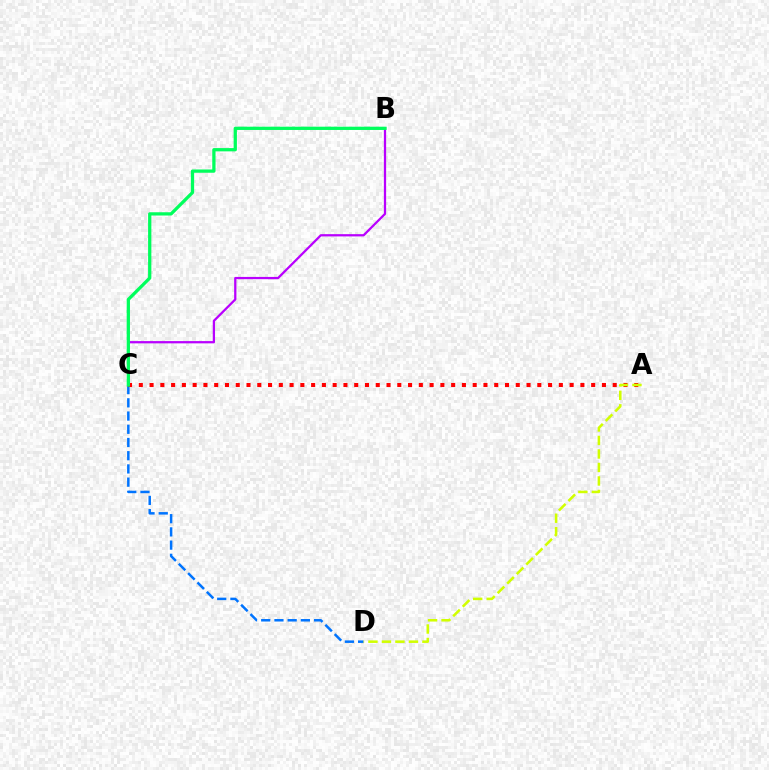{('C', 'D'): [{'color': '#0074ff', 'line_style': 'dashed', 'thickness': 1.8}], ('A', 'C'): [{'color': '#ff0000', 'line_style': 'dotted', 'thickness': 2.93}], ('A', 'D'): [{'color': '#d1ff00', 'line_style': 'dashed', 'thickness': 1.83}], ('B', 'C'): [{'color': '#b900ff', 'line_style': 'solid', 'thickness': 1.63}, {'color': '#00ff5c', 'line_style': 'solid', 'thickness': 2.35}]}